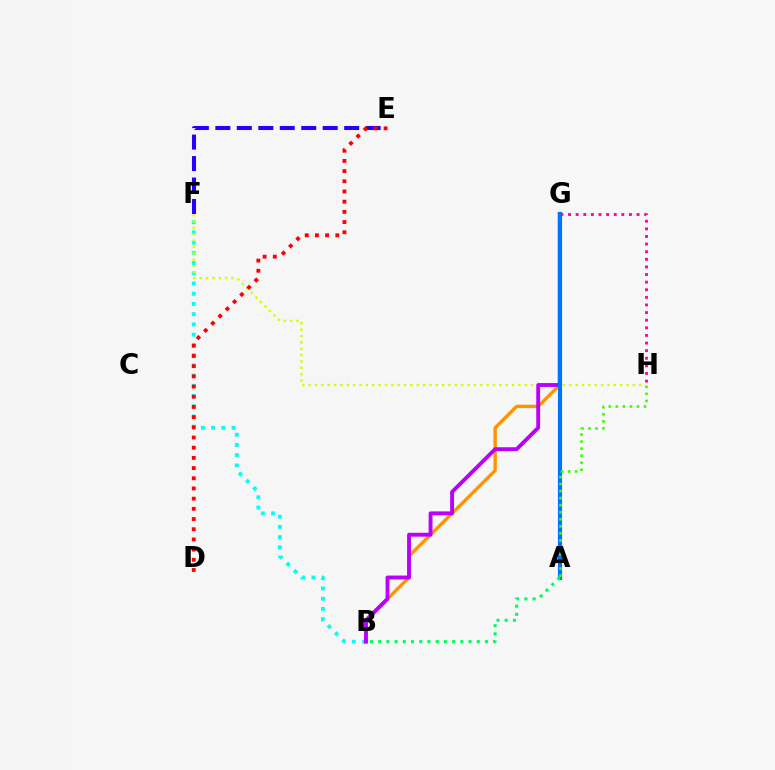{('B', 'F'): [{'color': '#00fff6', 'line_style': 'dotted', 'thickness': 2.78}], ('F', 'H'): [{'color': '#d1ff00', 'line_style': 'dotted', 'thickness': 1.73}], ('B', 'G'): [{'color': '#ff9400', 'line_style': 'solid', 'thickness': 2.43}, {'color': '#b900ff', 'line_style': 'solid', 'thickness': 2.79}], ('G', 'H'): [{'color': '#ff00ac', 'line_style': 'dotted', 'thickness': 2.07}], ('E', 'F'): [{'color': '#2500ff', 'line_style': 'dashed', 'thickness': 2.92}], ('A', 'G'): [{'color': '#0074ff', 'line_style': 'solid', 'thickness': 2.97}], ('D', 'E'): [{'color': '#ff0000', 'line_style': 'dotted', 'thickness': 2.77}], ('A', 'B'): [{'color': '#00ff5c', 'line_style': 'dotted', 'thickness': 2.23}], ('A', 'H'): [{'color': '#3dff00', 'line_style': 'dotted', 'thickness': 1.91}]}